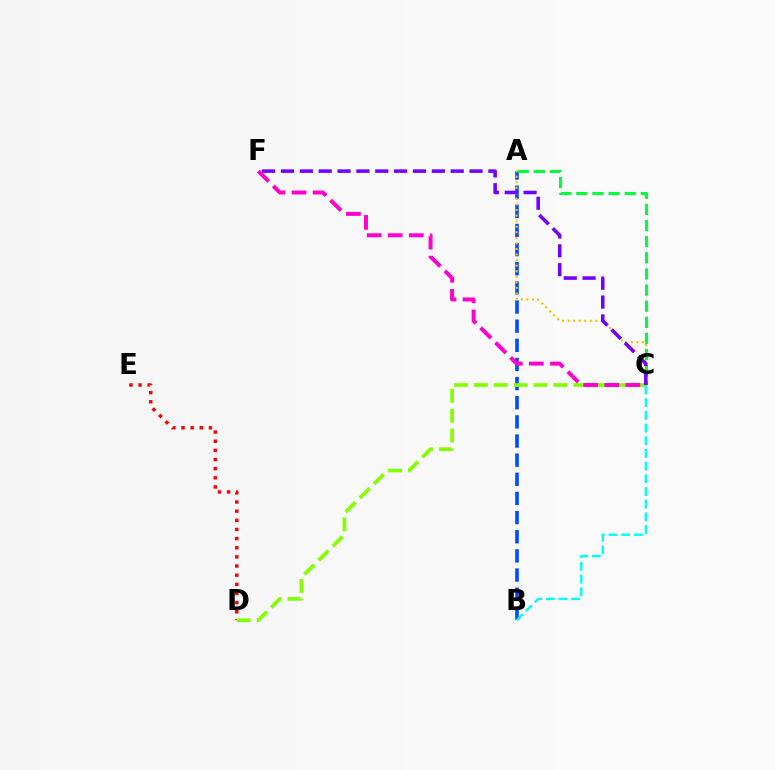{('D', 'E'): [{'color': '#ff0000', 'line_style': 'dotted', 'thickness': 2.49}], ('A', 'B'): [{'color': '#004bff', 'line_style': 'dashed', 'thickness': 2.6}], ('A', 'C'): [{'color': '#ffbd00', 'line_style': 'dotted', 'thickness': 1.51}, {'color': '#00ff39', 'line_style': 'dashed', 'thickness': 2.19}], ('C', 'D'): [{'color': '#84ff00', 'line_style': 'dashed', 'thickness': 2.7}], ('C', 'F'): [{'color': '#ff00cf', 'line_style': 'dashed', 'thickness': 2.86}, {'color': '#7200ff', 'line_style': 'dashed', 'thickness': 2.56}], ('B', 'C'): [{'color': '#00fff6', 'line_style': 'dashed', 'thickness': 1.72}]}